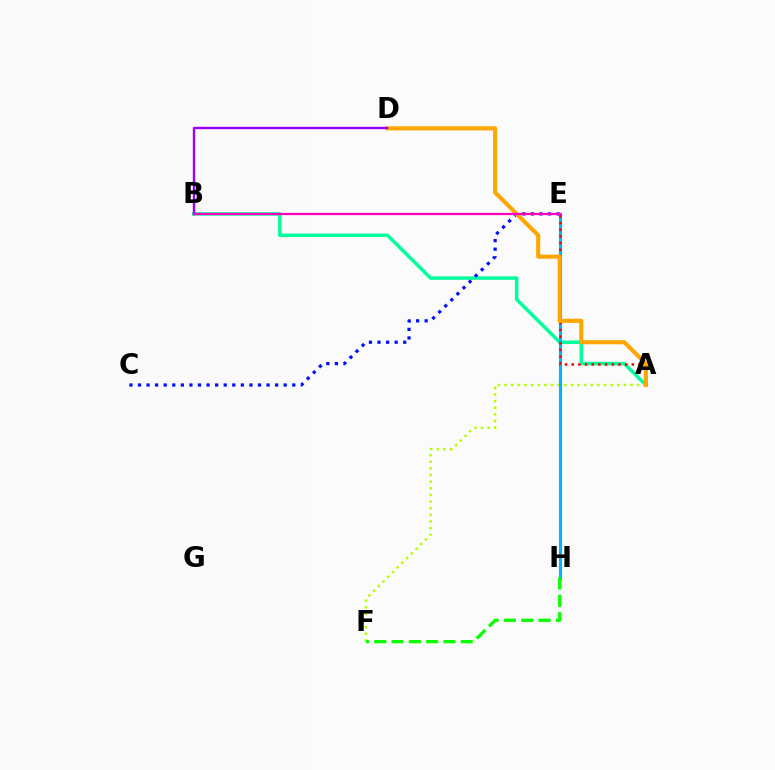{('A', 'B'): [{'color': '#00ff9d', 'line_style': 'solid', 'thickness': 2.52}], ('A', 'F'): [{'color': '#b3ff00', 'line_style': 'dotted', 'thickness': 1.8}], ('C', 'E'): [{'color': '#0010ff', 'line_style': 'dotted', 'thickness': 2.33}], ('E', 'H'): [{'color': '#00b5ff', 'line_style': 'solid', 'thickness': 2.26}], ('A', 'E'): [{'color': '#ff0000', 'line_style': 'dotted', 'thickness': 1.82}], ('A', 'D'): [{'color': '#ffa500', 'line_style': 'solid', 'thickness': 2.94}], ('F', 'H'): [{'color': '#08ff00', 'line_style': 'dashed', 'thickness': 2.35}], ('B', 'D'): [{'color': '#9b00ff', 'line_style': 'solid', 'thickness': 1.72}], ('B', 'E'): [{'color': '#ff00bd', 'line_style': 'solid', 'thickness': 1.63}]}